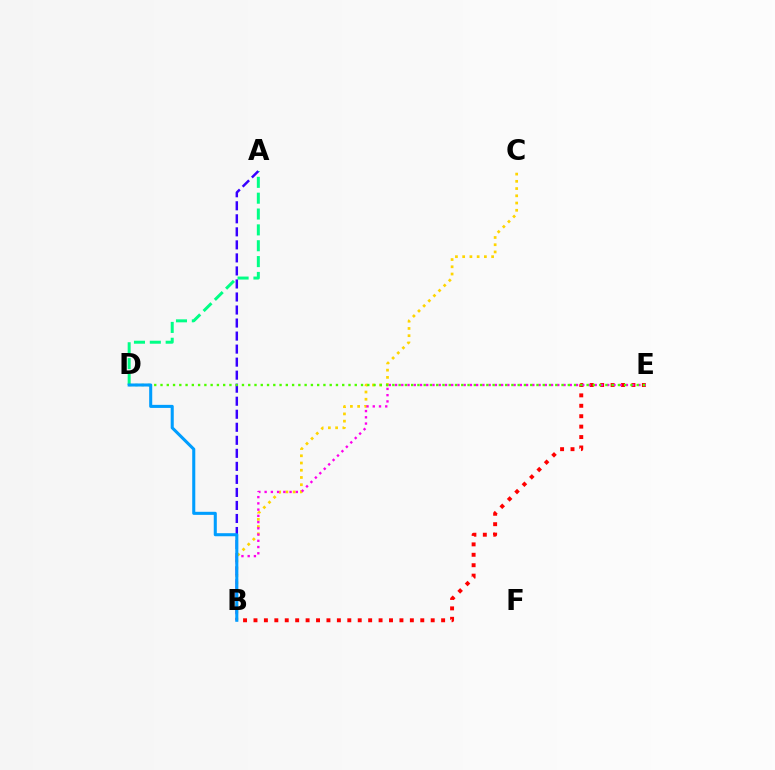{('B', 'C'): [{'color': '#ffd500', 'line_style': 'dotted', 'thickness': 1.97}], ('A', 'D'): [{'color': '#00ff86', 'line_style': 'dashed', 'thickness': 2.15}], ('A', 'B'): [{'color': '#3700ff', 'line_style': 'dashed', 'thickness': 1.77}], ('B', 'E'): [{'color': '#ff0000', 'line_style': 'dotted', 'thickness': 2.83}, {'color': '#ff00ed', 'line_style': 'dotted', 'thickness': 1.7}], ('D', 'E'): [{'color': '#4fff00', 'line_style': 'dotted', 'thickness': 1.7}], ('B', 'D'): [{'color': '#009eff', 'line_style': 'solid', 'thickness': 2.21}]}